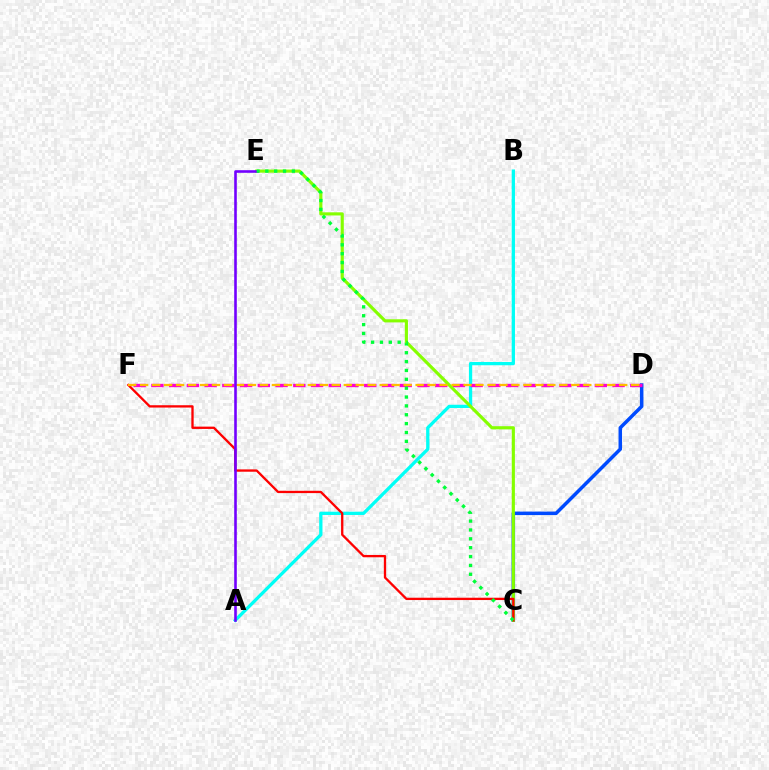{('A', 'B'): [{'color': '#00fff6', 'line_style': 'solid', 'thickness': 2.36}], ('C', 'D'): [{'color': '#004bff', 'line_style': 'solid', 'thickness': 2.52}], ('D', 'F'): [{'color': '#ff00cf', 'line_style': 'dashed', 'thickness': 2.41}, {'color': '#ffbd00', 'line_style': 'dashed', 'thickness': 1.63}], ('C', 'E'): [{'color': '#84ff00', 'line_style': 'solid', 'thickness': 2.27}, {'color': '#00ff39', 'line_style': 'dotted', 'thickness': 2.41}], ('C', 'F'): [{'color': '#ff0000', 'line_style': 'solid', 'thickness': 1.67}], ('A', 'E'): [{'color': '#7200ff', 'line_style': 'solid', 'thickness': 1.87}]}